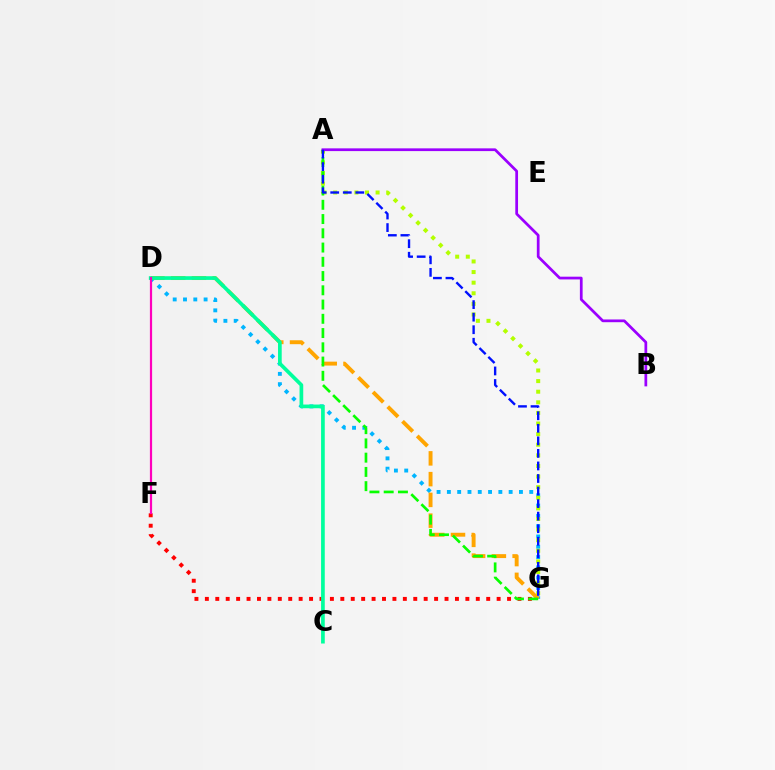{('D', 'G'): [{'color': '#00b5ff', 'line_style': 'dotted', 'thickness': 2.8}, {'color': '#ffa500', 'line_style': 'dashed', 'thickness': 2.82}], ('F', 'G'): [{'color': '#ff0000', 'line_style': 'dotted', 'thickness': 2.83}], ('A', 'G'): [{'color': '#b3ff00', 'line_style': 'dotted', 'thickness': 2.88}, {'color': '#08ff00', 'line_style': 'dashed', 'thickness': 1.94}, {'color': '#0010ff', 'line_style': 'dashed', 'thickness': 1.7}], ('C', 'D'): [{'color': '#00ff9d', 'line_style': 'solid', 'thickness': 2.66}], ('A', 'B'): [{'color': '#9b00ff', 'line_style': 'solid', 'thickness': 1.97}], ('D', 'F'): [{'color': '#ff00bd', 'line_style': 'solid', 'thickness': 1.59}]}